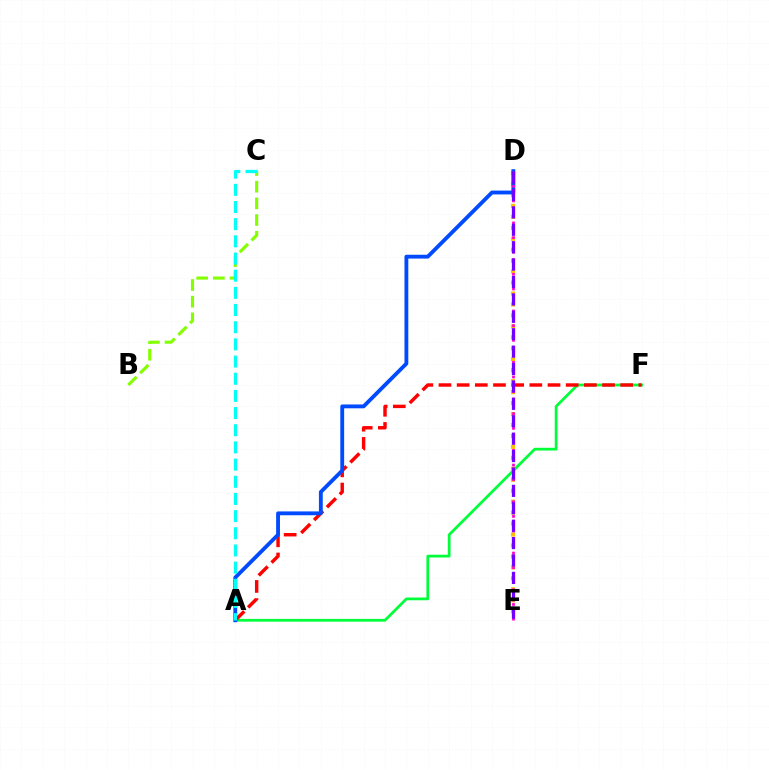{('A', 'F'): [{'color': '#00ff39', 'line_style': 'solid', 'thickness': 1.98}, {'color': '#ff0000', 'line_style': 'dashed', 'thickness': 2.47}], ('D', 'E'): [{'color': '#ffbd00', 'line_style': 'dotted', 'thickness': 2.98}, {'color': '#ff00cf', 'line_style': 'dotted', 'thickness': 1.99}, {'color': '#7200ff', 'line_style': 'dashed', 'thickness': 2.36}], ('A', 'D'): [{'color': '#004bff', 'line_style': 'solid', 'thickness': 2.77}], ('B', 'C'): [{'color': '#84ff00', 'line_style': 'dashed', 'thickness': 2.26}], ('A', 'C'): [{'color': '#00fff6', 'line_style': 'dashed', 'thickness': 2.33}]}